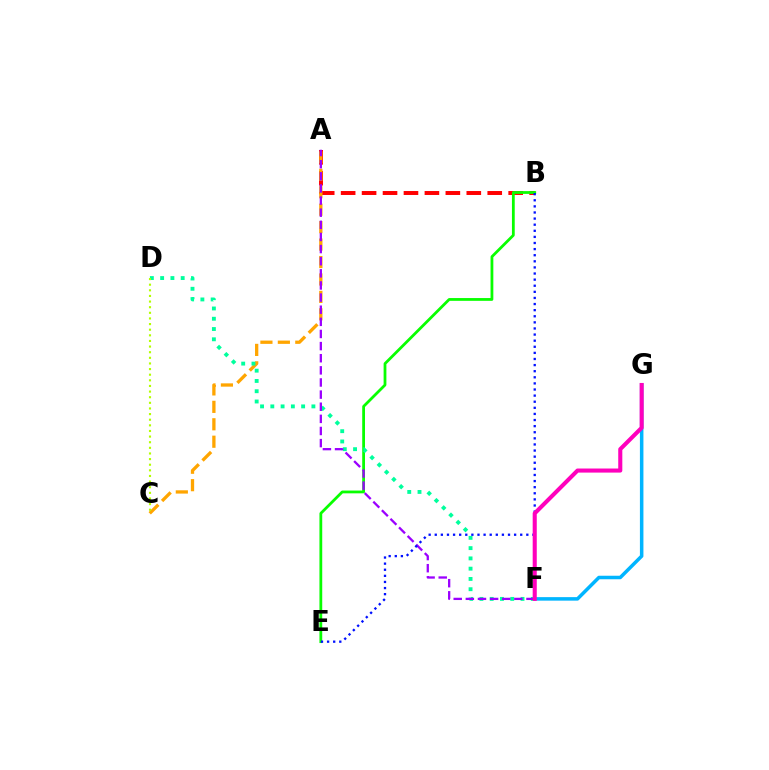{('F', 'G'): [{'color': '#00b5ff', 'line_style': 'solid', 'thickness': 2.53}, {'color': '#ff00bd', 'line_style': 'solid', 'thickness': 2.94}], ('A', 'B'): [{'color': '#ff0000', 'line_style': 'dashed', 'thickness': 2.85}], ('B', 'E'): [{'color': '#08ff00', 'line_style': 'solid', 'thickness': 2.0}, {'color': '#0010ff', 'line_style': 'dotted', 'thickness': 1.66}], ('A', 'C'): [{'color': '#ffa500', 'line_style': 'dashed', 'thickness': 2.37}], ('D', 'F'): [{'color': '#00ff9d', 'line_style': 'dotted', 'thickness': 2.79}], ('A', 'F'): [{'color': '#9b00ff', 'line_style': 'dashed', 'thickness': 1.65}], ('C', 'D'): [{'color': '#b3ff00', 'line_style': 'dotted', 'thickness': 1.53}]}